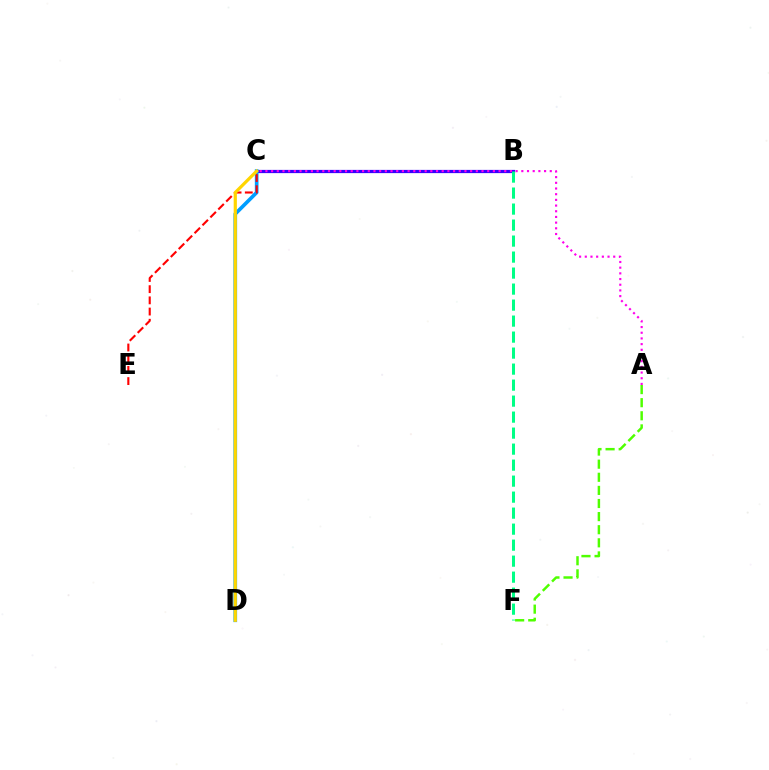{('B', 'C'): [{'color': '#3700ff', 'line_style': 'solid', 'thickness': 2.32}], ('B', 'F'): [{'color': '#00ff86', 'line_style': 'dashed', 'thickness': 2.17}], ('C', 'D'): [{'color': '#009eff', 'line_style': 'solid', 'thickness': 2.64}, {'color': '#ffd500', 'line_style': 'solid', 'thickness': 2.3}], ('A', 'C'): [{'color': '#ff00ed', 'line_style': 'dotted', 'thickness': 1.55}], ('C', 'E'): [{'color': '#ff0000', 'line_style': 'dashed', 'thickness': 1.52}], ('A', 'F'): [{'color': '#4fff00', 'line_style': 'dashed', 'thickness': 1.78}]}